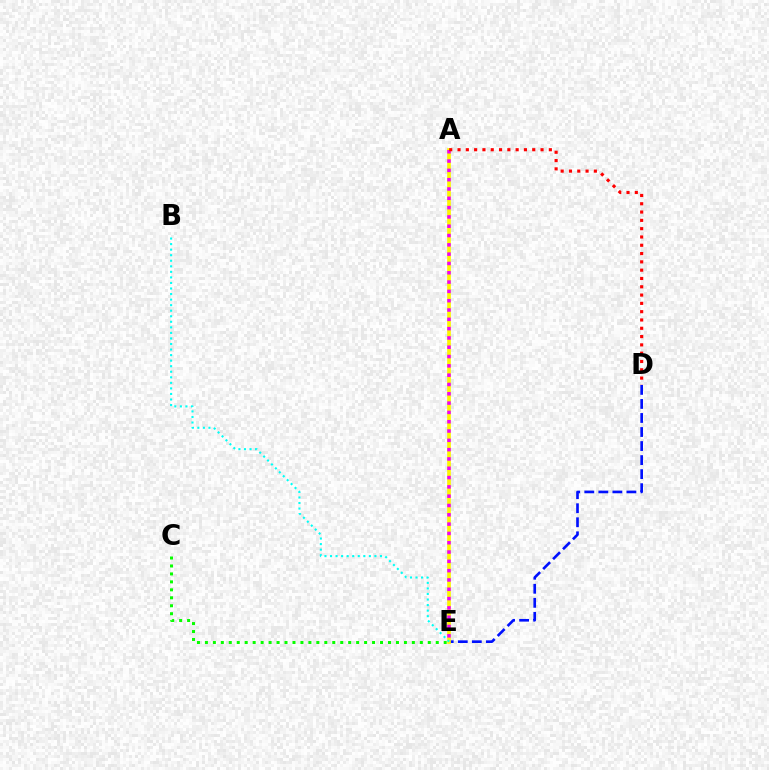{('D', 'E'): [{'color': '#0010ff', 'line_style': 'dashed', 'thickness': 1.91}], ('A', 'E'): [{'color': '#fcf500', 'line_style': 'solid', 'thickness': 2.65}, {'color': '#ee00ff', 'line_style': 'dotted', 'thickness': 2.53}], ('C', 'E'): [{'color': '#08ff00', 'line_style': 'dotted', 'thickness': 2.16}], ('A', 'D'): [{'color': '#ff0000', 'line_style': 'dotted', 'thickness': 2.26}], ('B', 'E'): [{'color': '#00fff6', 'line_style': 'dotted', 'thickness': 1.51}]}